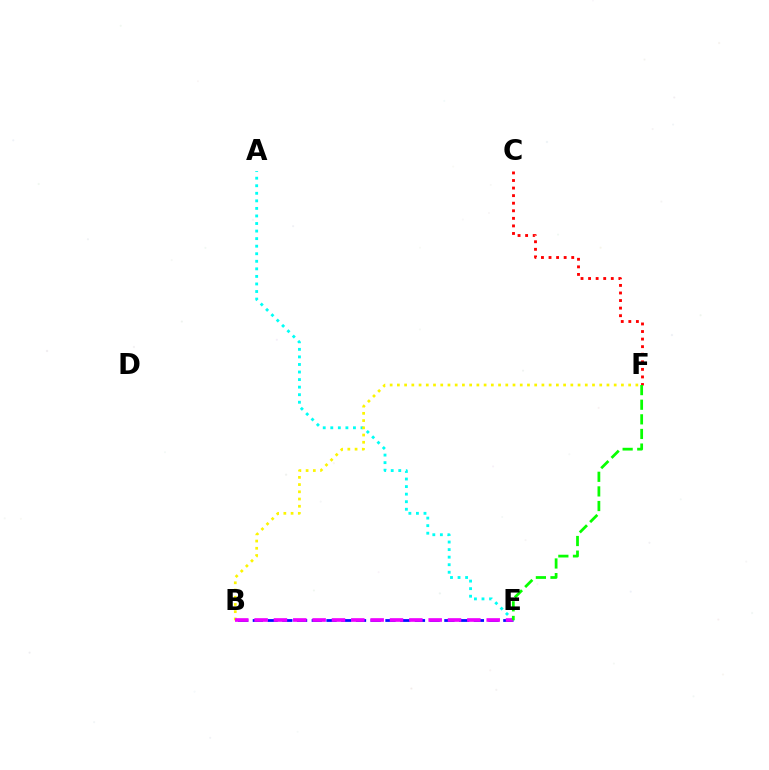{('A', 'E'): [{'color': '#00fff6', 'line_style': 'dotted', 'thickness': 2.05}], ('C', 'F'): [{'color': '#ff0000', 'line_style': 'dotted', 'thickness': 2.06}], ('B', 'E'): [{'color': '#0010ff', 'line_style': 'dashed', 'thickness': 2.0}, {'color': '#ee00ff', 'line_style': 'dashed', 'thickness': 2.63}], ('B', 'F'): [{'color': '#fcf500', 'line_style': 'dotted', 'thickness': 1.96}], ('E', 'F'): [{'color': '#08ff00', 'line_style': 'dashed', 'thickness': 1.99}]}